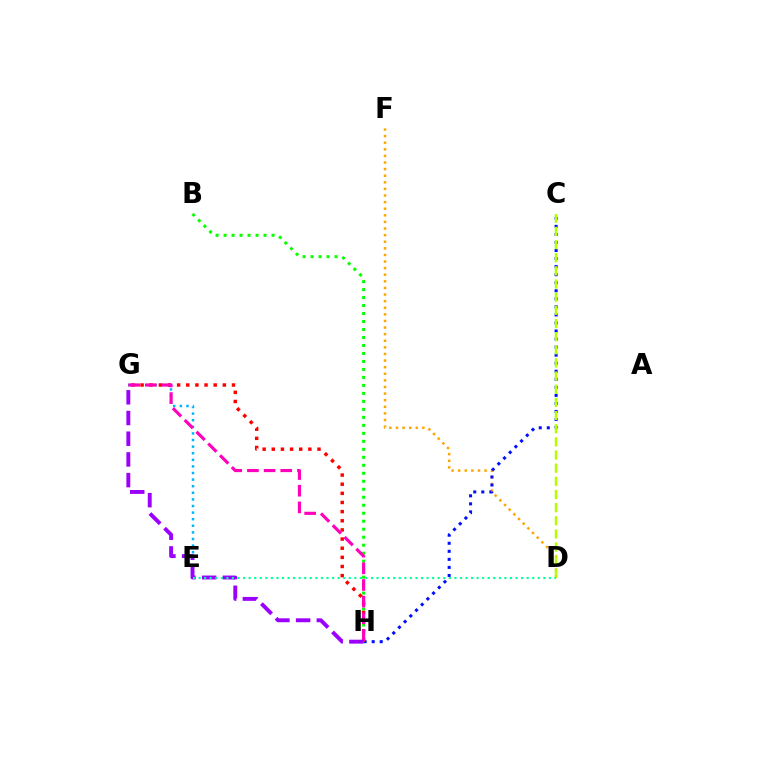{('D', 'F'): [{'color': '#ffa500', 'line_style': 'dotted', 'thickness': 1.79}], ('E', 'G'): [{'color': '#00b5ff', 'line_style': 'dotted', 'thickness': 1.79}], ('C', 'H'): [{'color': '#0010ff', 'line_style': 'dotted', 'thickness': 2.19}], ('B', 'H'): [{'color': '#08ff00', 'line_style': 'dotted', 'thickness': 2.17}], ('G', 'H'): [{'color': '#ff0000', 'line_style': 'dotted', 'thickness': 2.48}, {'color': '#ff00bd', 'line_style': 'dashed', 'thickness': 2.26}, {'color': '#9b00ff', 'line_style': 'dashed', 'thickness': 2.81}], ('C', 'D'): [{'color': '#b3ff00', 'line_style': 'dashed', 'thickness': 1.79}], ('D', 'E'): [{'color': '#00ff9d', 'line_style': 'dotted', 'thickness': 1.51}]}